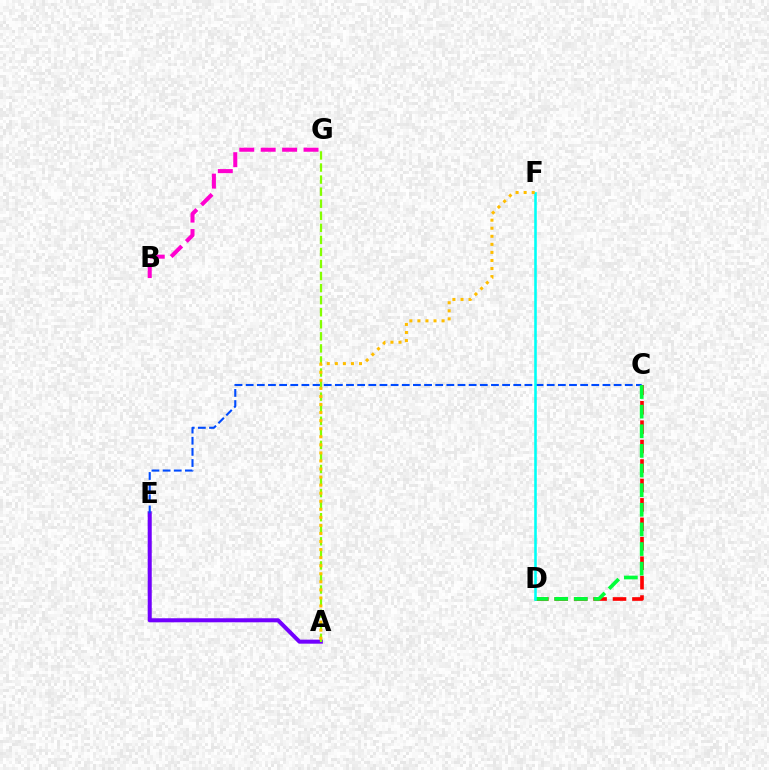{('C', 'D'): [{'color': '#ff0000', 'line_style': 'dashed', 'thickness': 2.64}, {'color': '#00ff39', 'line_style': 'dashed', 'thickness': 2.67}], ('A', 'E'): [{'color': '#7200ff', 'line_style': 'solid', 'thickness': 2.9}], ('C', 'E'): [{'color': '#004bff', 'line_style': 'dashed', 'thickness': 1.51}], ('D', 'F'): [{'color': '#00fff6', 'line_style': 'solid', 'thickness': 1.85}], ('A', 'G'): [{'color': '#84ff00', 'line_style': 'dashed', 'thickness': 1.64}], ('A', 'F'): [{'color': '#ffbd00', 'line_style': 'dotted', 'thickness': 2.19}], ('B', 'G'): [{'color': '#ff00cf', 'line_style': 'dashed', 'thickness': 2.91}]}